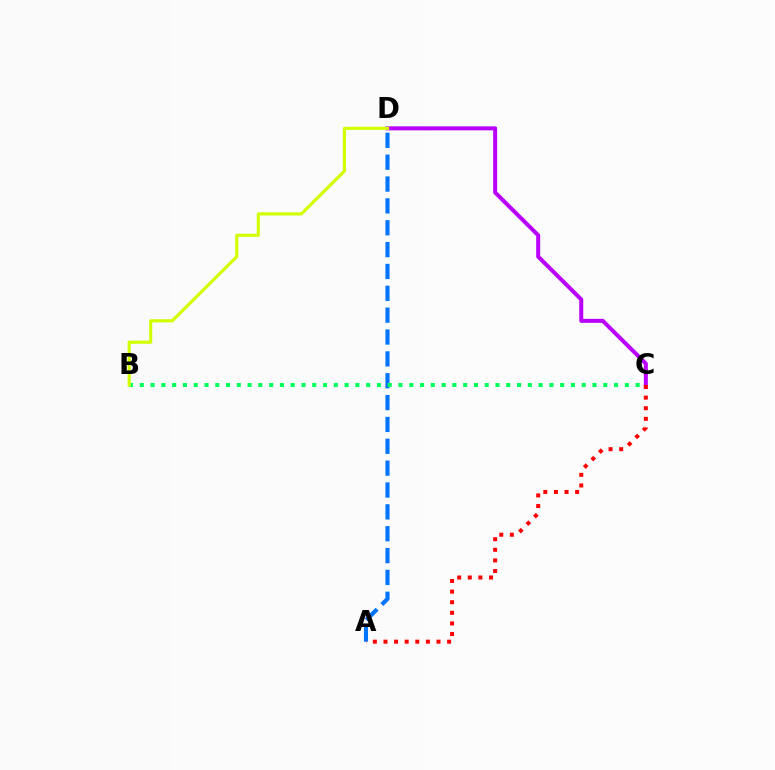{('C', 'D'): [{'color': '#b900ff', 'line_style': 'solid', 'thickness': 2.88}], ('A', 'D'): [{'color': '#0074ff', 'line_style': 'dashed', 'thickness': 2.97}], ('B', 'C'): [{'color': '#00ff5c', 'line_style': 'dotted', 'thickness': 2.93}], ('A', 'C'): [{'color': '#ff0000', 'line_style': 'dotted', 'thickness': 2.88}], ('B', 'D'): [{'color': '#d1ff00', 'line_style': 'solid', 'thickness': 2.26}]}